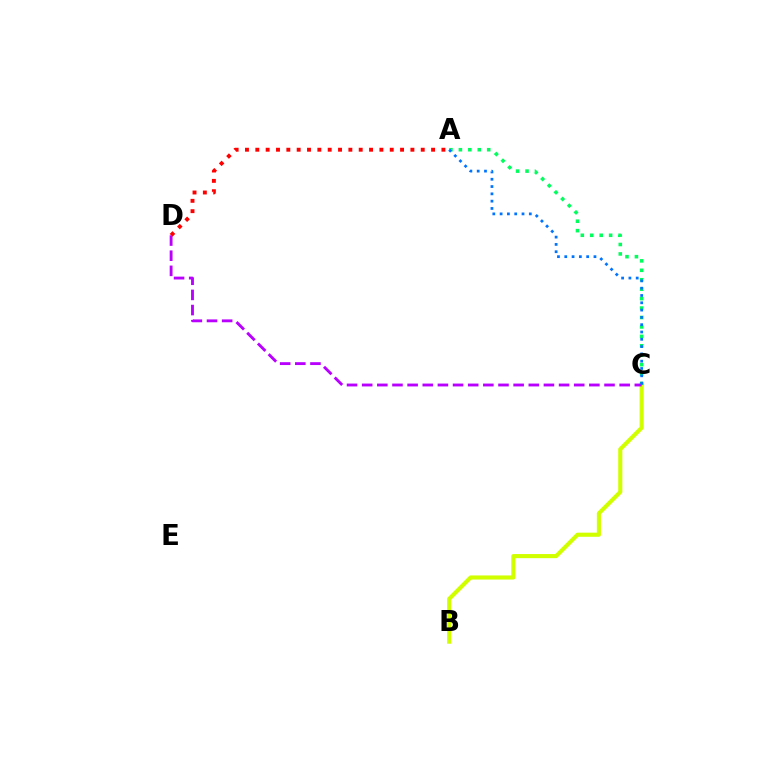{('B', 'C'): [{'color': '#d1ff00', 'line_style': 'solid', 'thickness': 2.96}], ('A', 'C'): [{'color': '#00ff5c', 'line_style': 'dotted', 'thickness': 2.56}, {'color': '#0074ff', 'line_style': 'dotted', 'thickness': 1.98}], ('C', 'D'): [{'color': '#b900ff', 'line_style': 'dashed', 'thickness': 2.06}], ('A', 'D'): [{'color': '#ff0000', 'line_style': 'dotted', 'thickness': 2.81}]}